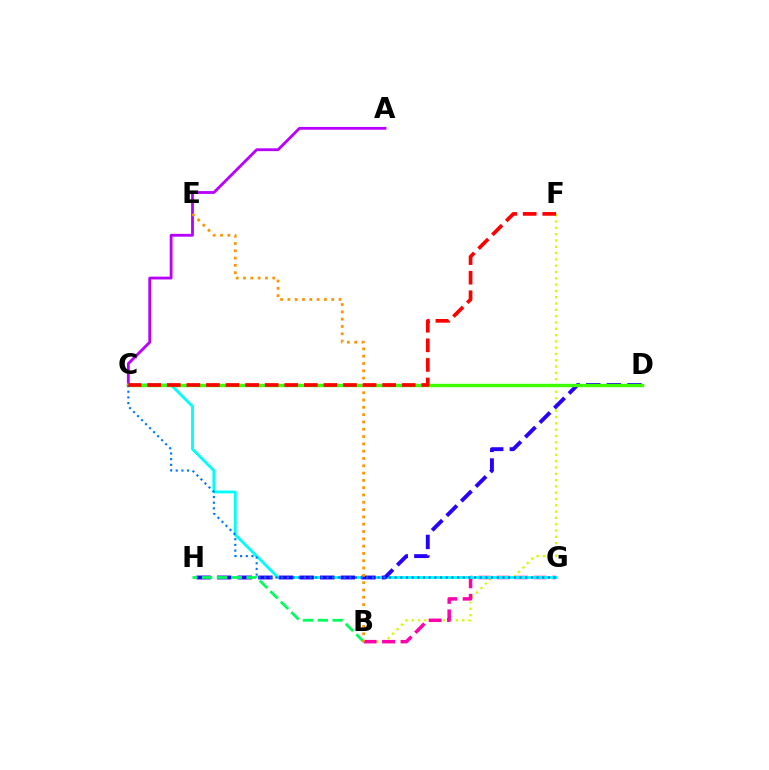{('A', 'C'): [{'color': '#b900ff', 'line_style': 'solid', 'thickness': 2.03}], ('B', 'F'): [{'color': '#d1ff00', 'line_style': 'dotted', 'thickness': 1.71}], ('B', 'G'): [{'color': '#ff00ac', 'line_style': 'dashed', 'thickness': 2.51}], ('C', 'G'): [{'color': '#00fff6', 'line_style': 'solid', 'thickness': 2.04}, {'color': '#0074ff', 'line_style': 'dotted', 'thickness': 1.54}], ('D', 'H'): [{'color': '#2500ff', 'line_style': 'dashed', 'thickness': 2.8}], ('C', 'D'): [{'color': '#3dff00', 'line_style': 'solid', 'thickness': 2.44}], ('B', 'H'): [{'color': '#00ff5c', 'line_style': 'dashed', 'thickness': 2.01}], ('B', 'E'): [{'color': '#ff9400', 'line_style': 'dotted', 'thickness': 1.98}], ('C', 'F'): [{'color': '#ff0000', 'line_style': 'dashed', 'thickness': 2.66}]}